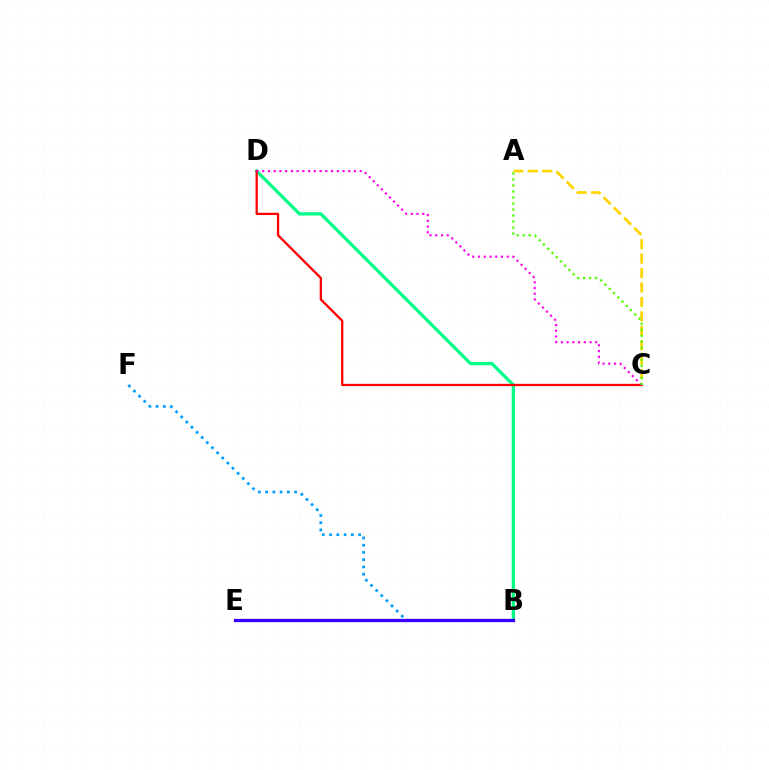{('B', 'F'): [{'color': '#009eff', 'line_style': 'dotted', 'thickness': 1.97}], ('B', 'D'): [{'color': '#00ff86', 'line_style': 'solid', 'thickness': 2.36}], ('A', 'C'): [{'color': '#ffd500', 'line_style': 'dashed', 'thickness': 1.96}, {'color': '#4fff00', 'line_style': 'dotted', 'thickness': 1.63}], ('C', 'D'): [{'color': '#ff0000', 'line_style': 'solid', 'thickness': 1.65}, {'color': '#ff00ed', 'line_style': 'dotted', 'thickness': 1.56}], ('B', 'E'): [{'color': '#3700ff', 'line_style': 'solid', 'thickness': 2.37}]}